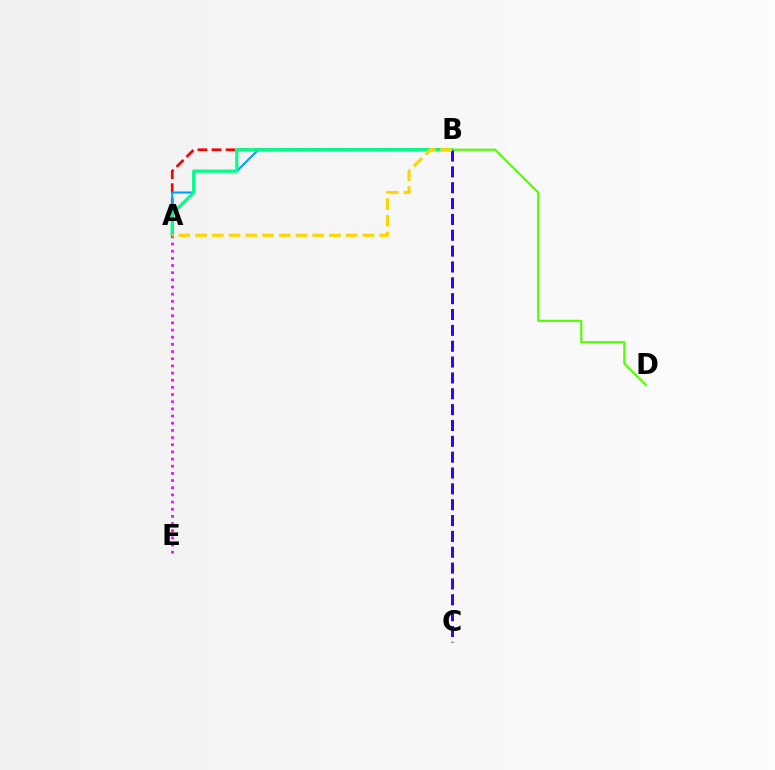{('A', 'B'): [{'color': '#ff0000', 'line_style': 'dashed', 'thickness': 1.91}, {'color': '#009eff', 'line_style': 'solid', 'thickness': 1.52}, {'color': '#00ff86', 'line_style': 'solid', 'thickness': 2.29}, {'color': '#ffd500', 'line_style': 'dashed', 'thickness': 2.27}], ('B', 'D'): [{'color': '#4fff00', 'line_style': 'solid', 'thickness': 1.54}], ('B', 'C'): [{'color': '#3700ff', 'line_style': 'dashed', 'thickness': 2.15}], ('A', 'E'): [{'color': '#ff00ed', 'line_style': 'dotted', 'thickness': 1.95}]}